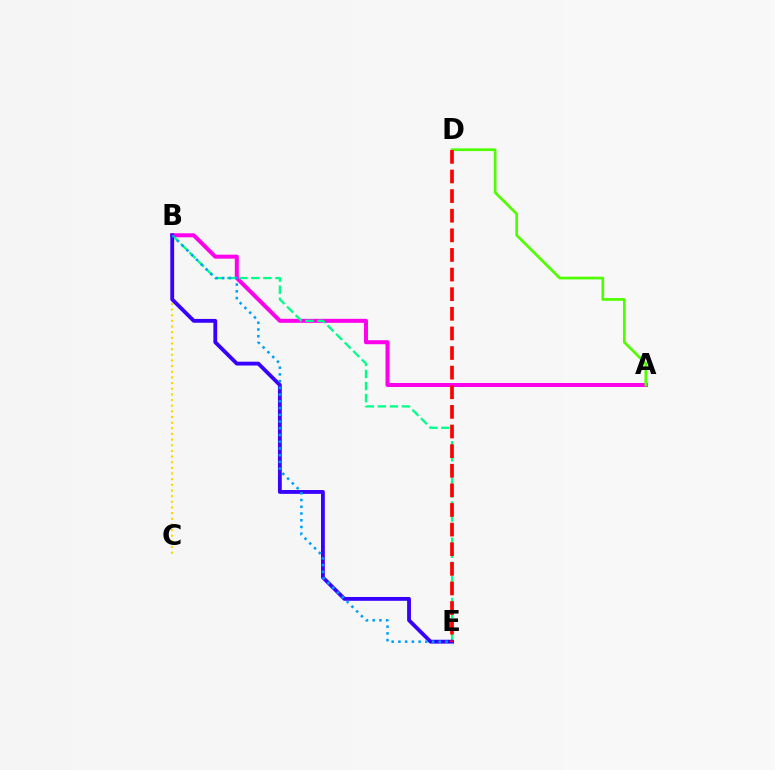{('A', 'B'): [{'color': '#ff00ed', 'line_style': 'solid', 'thickness': 2.88}], ('B', 'E'): [{'color': '#00ff86', 'line_style': 'dashed', 'thickness': 1.64}, {'color': '#3700ff', 'line_style': 'solid', 'thickness': 2.75}, {'color': '#009eff', 'line_style': 'dotted', 'thickness': 1.83}], ('B', 'C'): [{'color': '#ffd500', 'line_style': 'dotted', 'thickness': 1.54}], ('A', 'D'): [{'color': '#4fff00', 'line_style': 'solid', 'thickness': 1.95}], ('D', 'E'): [{'color': '#ff0000', 'line_style': 'dashed', 'thickness': 2.67}]}